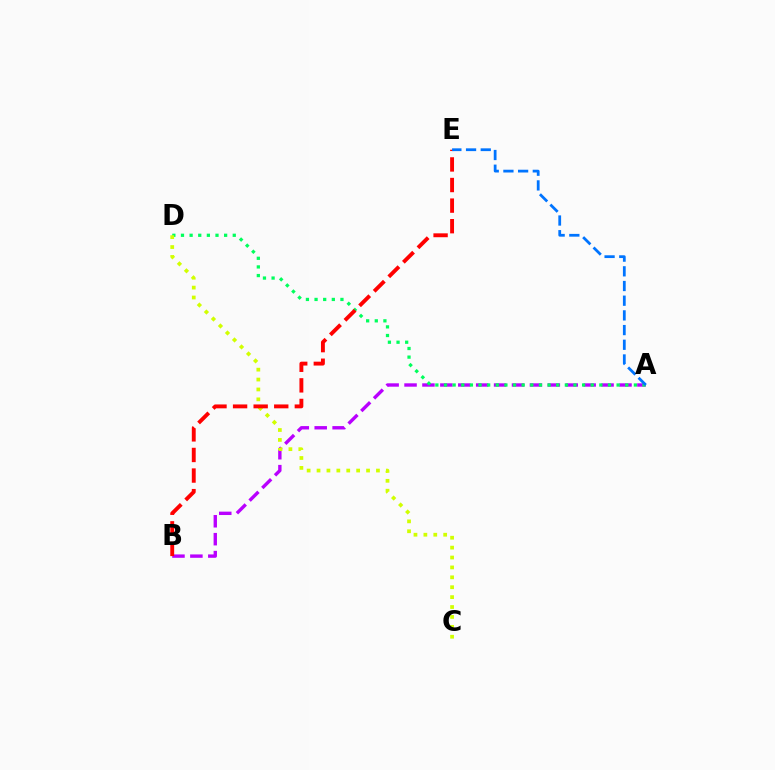{('A', 'B'): [{'color': '#b900ff', 'line_style': 'dashed', 'thickness': 2.43}], ('A', 'D'): [{'color': '#00ff5c', 'line_style': 'dotted', 'thickness': 2.34}], ('C', 'D'): [{'color': '#d1ff00', 'line_style': 'dotted', 'thickness': 2.69}], ('B', 'E'): [{'color': '#ff0000', 'line_style': 'dashed', 'thickness': 2.8}], ('A', 'E'): [{'color': '#0074ff', 'line_style': 'dashed', 'thickness': 2.0}]}